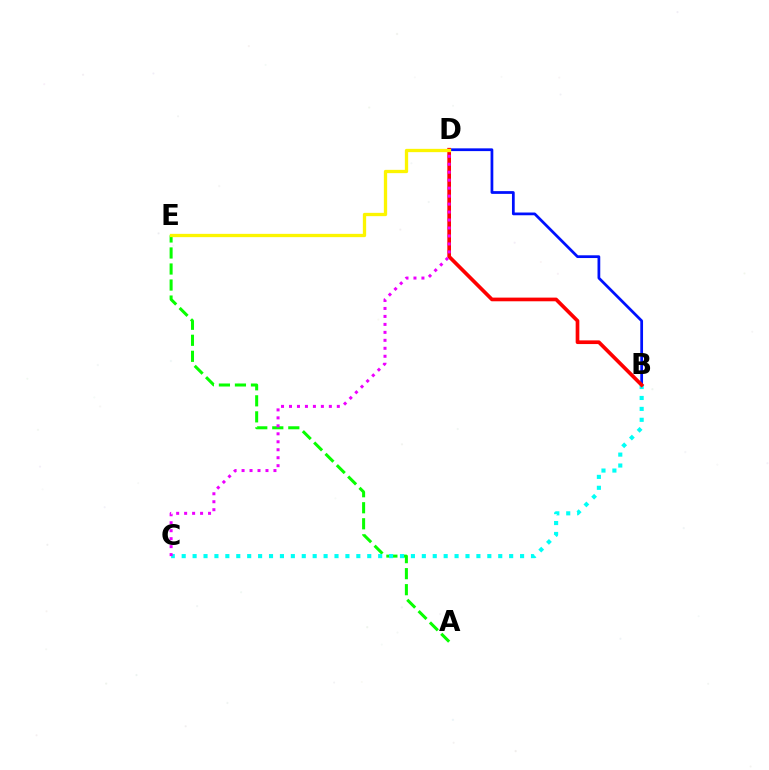{('A', 'E'): [{'color': '#08ff00', 'line_style': 'dashed', 'thickness': 2.18}], ('B', 'D'): [{'color': '#0010ff', 'line_style': 'solid', 'thickness': 1.98}, {'color': '#ff0000', 'line_style': 'solid', 'thickness': 2.65}], ('B', 'C'): [{'color': '#00fff6', 'line_style': 'dotted', 'thickness': 2.97}], ('C', 'D'): [{'color': '#ee00ff', 'line_style': 'dotted', 'thickness': 2.17}], ('D', 'E'): [{'color': '#fcf500', 'line_style': 'solid', 'thickness': 2.37}]}